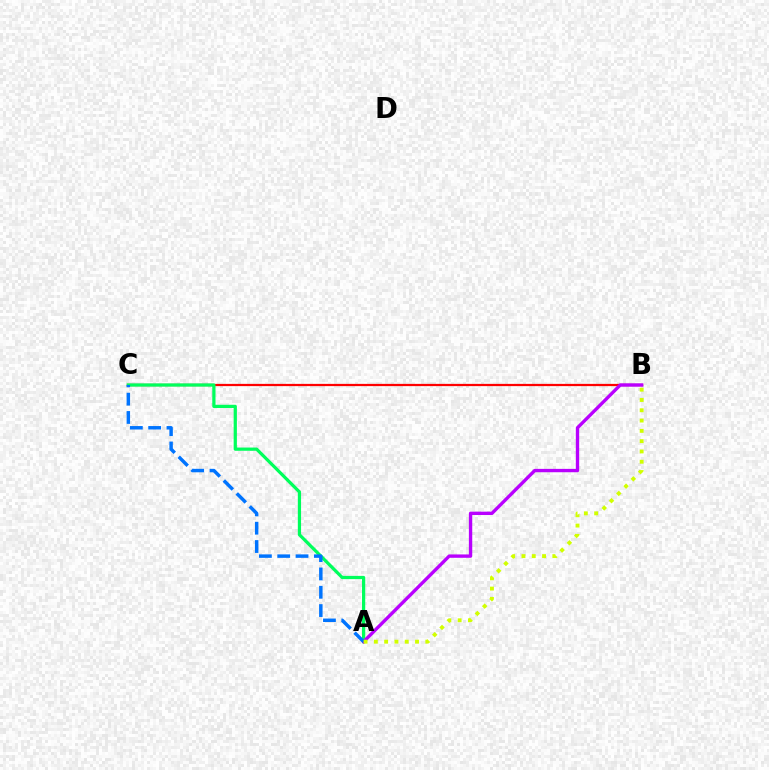{('B', 'C'): [{'color': '#ff0000', 'line_style': 'solid', 'thickness': 1.61}], ('A', 'C'): [{'color': '#00ff5c', 'line_style': 'solid', 'thickness': 2.33}, {'color': '#0074ff', 'line_style': 'dashed', 'thickness': 2.49}], ('A', 'B'): [{'color': '#b900ff', 'line_style': 'solid', 'thickness': 2.42}, {'color': '#d1ff00', 'line_style': 'dotted', 'thickness': 2.8}]}